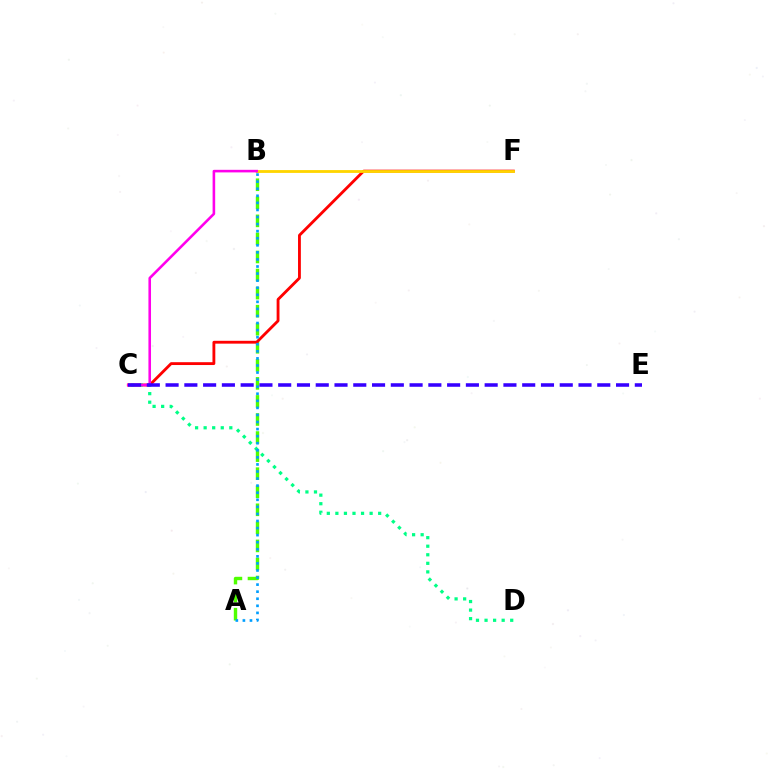{('A', 'B'): [{'color': '#4fff00', 'line_style': 'dashed', 'thickness': 2.45}, {'color': '#009eff', 'line_style': 'dotted', 'thickness': 1.92}], ('C', 'F'): [{'color': '#ff0000', 'line_style': 'solid', 'thickness': 2.04}], ('C', 'D'): [{'color': '#00ff86', 'line_style': 'dotted', 'thickness': 2.33}], ('B', 'F'): [{'color': '#ffd500', 'line_style': 'solid', 'thickness': 2.03}], ('B', 'C'): [{'color': '#ff00ed', 'line_style': 'solid', 'thickness': 1.86}], ('C', 'E'): [{'color': '#3700ff', 'line_style': 'dashed', 'thickness': 2.55}]}